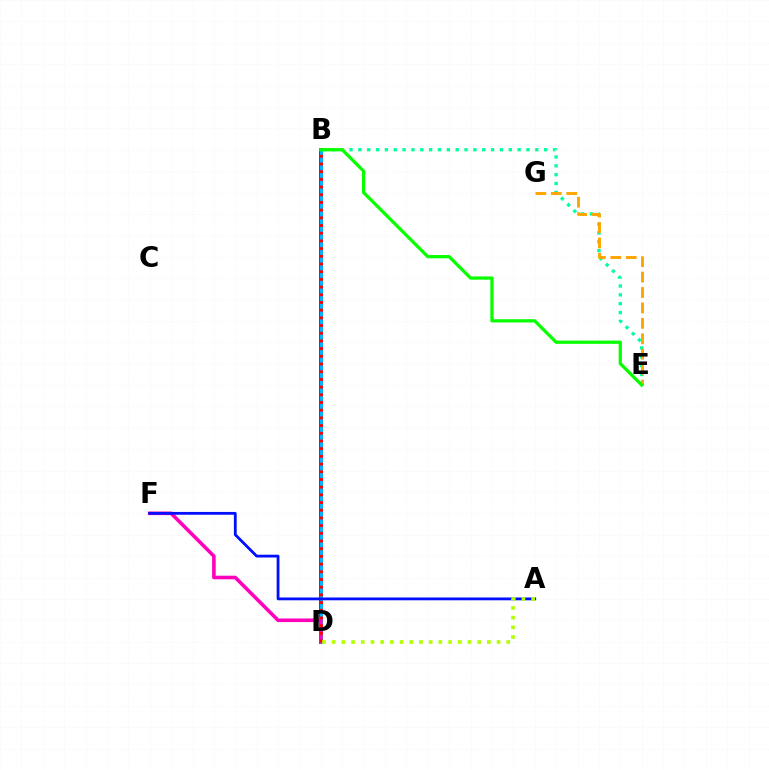{('B', 'E'): [{'color': '#00ff9d', 'line_style': 'dotted', 'thickness': 2.4}, {'color': '#08ff00', 'line_style': 'solid', 'thickness': 2.34}], ('E', 'G'): [{'color': '#ffa500', 'line_style': 'dashed', 'thickness': 2.1}], ('B', 'D'): [{'color': '#9b00ff', 'line_style': 'solid', 'thickness': 2.87}, {'color': '#00b5ff', 'line_style': 'solid', 'thickness': 2.14}, {'color': '#ff0000', 'line_style': 'dotted', 'thickness': 2.09}], ('D', 'F'): [{'color': '#ff00bd', 'line_style': 'solid', 'thickness': 2.58}], ('A', 'F'): [{'color': '#0010ff', 'line_style': 'solid', 'thickness': 2.02}], ('A', 'D'): [{'color': '#b3ff00', 'line_style': 'dotted', 'thickness': 2.64}]}